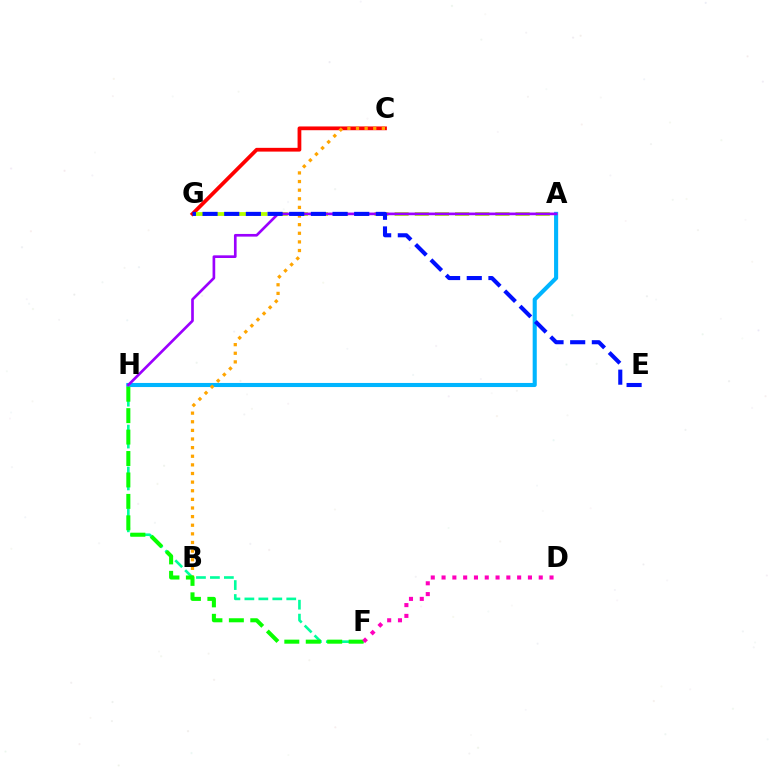{('C', 'G'): [{'color': '#ff0000', 'line_style': 'solid', 'thickness': 2.71}], ('A', 'G'): [{'color': '#b3ff00', 'line_style': 'dashed', 'thickness': 2.74}], ('A', 'H'): [{'color': '#00b5ff', 'line_style': 'solid', 'thickness': 2.95}, {'color': '#9b00ff', 'line_style': 'solid', 'thickness': 1.92}], ('B', 'C'): [{'color': '#ffa500', 'line_style': 'dotted', 'thickness': 2.34}], ('F', 'H'): [{'color': '#00ff9d', 'line_style': 'dashed', 'thickness': 1.9}, {'color': '#08ff00', 'line_style': 'dashed', 'thickness': 2.91}], ('D', 'F'): [{'color': '#ff00bd', 'line_style': 'dotted', 'thickness': 2.93}], ('E', 'G'): [{'color': '#0010ff', 'line_style': 'dashed', 'thickness': 2.94}]}